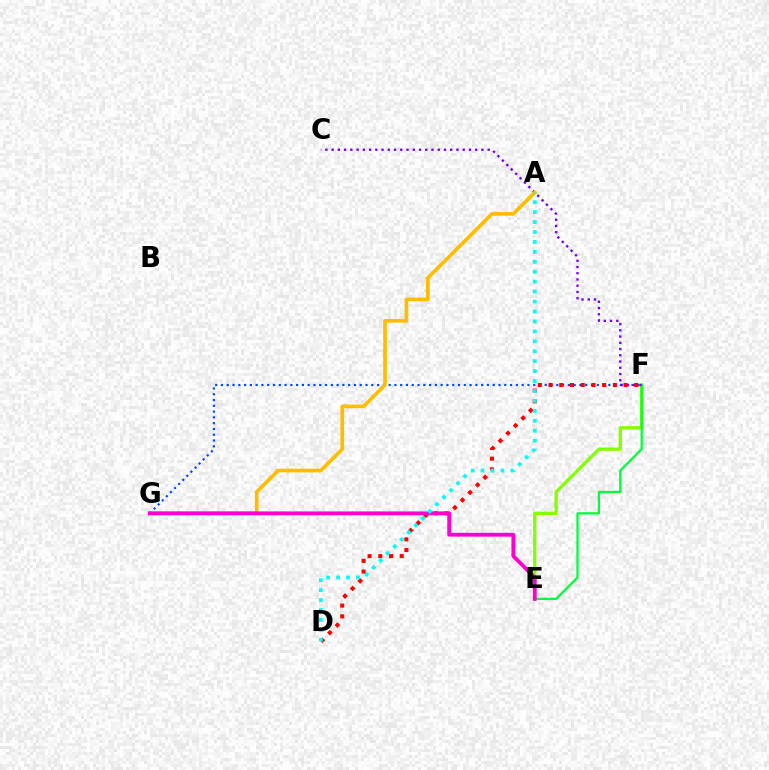{('E', 'F'): [{'color': '#84ff00', 'line_style': 'solid', 'thickness': 2.38}, {'color': '#00ff39', 'line_style': 'solid', 'thickness': 1.62}], ('F', 'G'): [{'color': '#004bff', 'line_style': 'dotted', 'thickness': 1.57}], ('C', 'F'): [{'color': '#7200ff', 'line_style': 'dotted', 'thickness': 1.7}], ('D', 'F'): [{'color': '#ff0000', 'line_style': 'dotted', 'thickness': 2.91}], ('A', 'G'): [{'color': '#ffbd00', 'line_style': 'solid', 'thickness': 2.64}], ('E', 'G'): [{'color': '#ff00cf', 'line_style': 'solid', 'thickness': 2.75}], ('A', 'D'): [{'color': '#00fff6', 'line_style': 'dotted', 'thickness': 2.7}]}